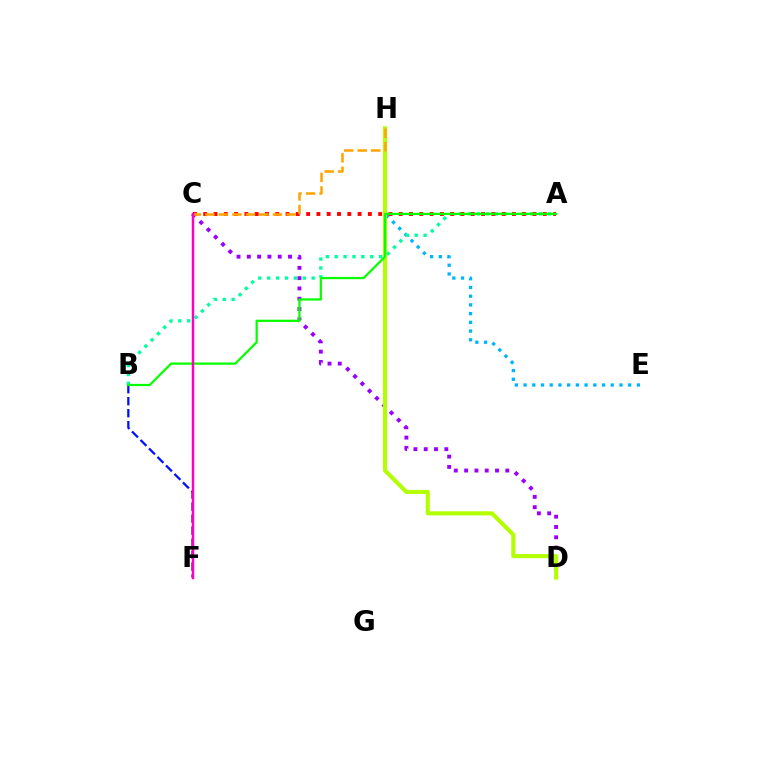{('C', 'D'): [{'color': '#9b00ff', 'line_style': 'dotted', 'thickness': 2.8}], ('B', 'F'): [{'color': '#0010ff', 'line_style': 'dashed', 'thickness': 1.63}], ('E', 'H'): [{'color': '#00b5ff', 'line_style': 'dotted', 'thickness': 2.37}], ('A', 'B'): [{'color': '#00ff9d', 'line_style': 'dotted', 'thickness': 2.41}, {'color': '#08ff00', 'line_style': 'solid', 'thickness': 1.62}], ('D', 'H'): [{'color': '#b3ff00', 'line_style': 'solid', 'thickness': 2.95}], ('A', 'C'): [{'color': '#ff0000', 'line_style': 'dotted', 'thickness': 2.8}], ('C', 'H'): [{'color': '#ffa500', 'line_style': 'dashed', 'thickness': 1.84}], ('C', 'F'): [{'color': '#ff00bd', 'line_style': 'solid', 'thickness': 1.77}]}